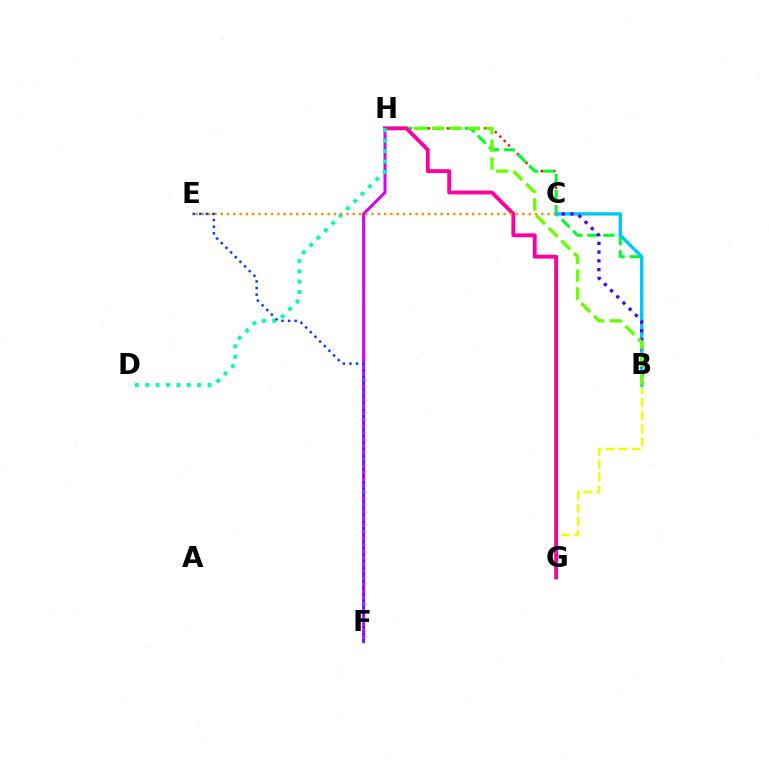{('C', 'H'): [{'color': '#ff0000', 'line_style': 'dotted', 'thickness': 1.69}], ('B', 'G'): [{'color': '#eeff00', 'line_style': 'dashed', 'thickness': 1.77}], ('B', 'H'): [{'color': '#00ff27', 'line_style': 'dashed', 'thickness': 2.17}, {'color': '#66ff00', 'line_style': 'dashed', 'thickness': 2.42}], ('B', 'C'): [{'color': '#00c7ff', 'line_style': 'solid', 'thickness': 2.41}, {'color': '#4f00ff', 'line_style': 'dotted', 'thickness': 2.38}], ('G', 'H'): [{'color': '#ff00a0', 'line_style': 'solid', 'thickness': 2.78}], ('F', 'H'): [{'color': '#d600ff', 'line_style': 'solid', 'thickness': 2.17}], ('D', 'H'): [{'color': '#00ffaf', 'line_style': 'dotted', 'thickness': 2.82}], ('C', 'E'): [{'color': '#ff8800', 'line_style': 'dotted', 'thickness': 1.71}], ('E', 'F'): [{'color': '#003fff', 'line_style': 'dotted', 'thickness': 1.79}]}